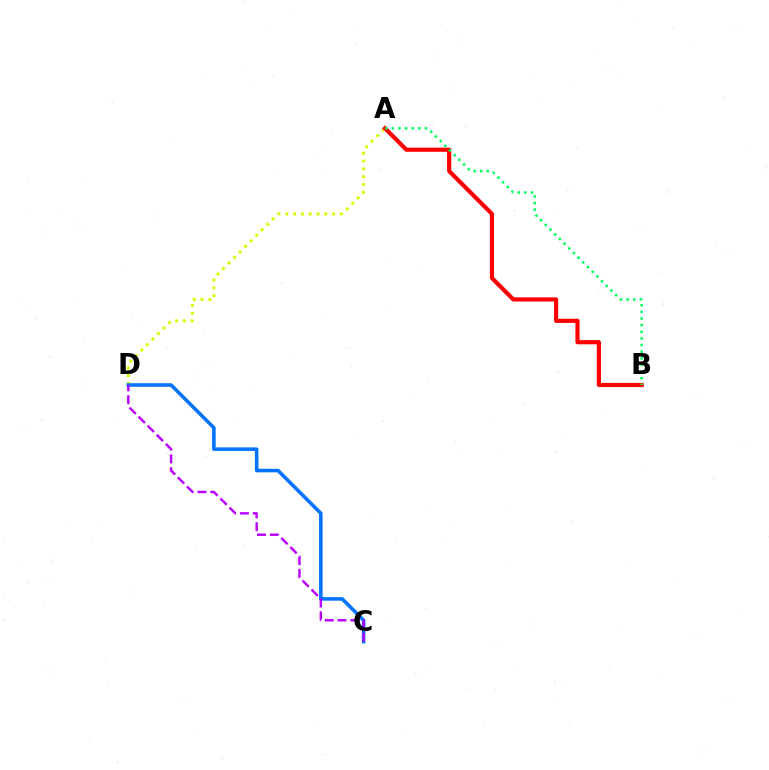{('A', 'D'): [{'color': '#d1ff00', 'line_style': 'dotted', 'thickness': 2.12}], ('A', 'B'): [{'color': '#ff0000', 'line_style': 'solid', 'thickness': 3.0}, {'color': '#00ff5c', 'line_style': 'dotted', 'thickness': 1.8}], ('C', 'D'): [{'color': '#0074ff', 'line_style': 'solid', 'thickness': 2.56}, {'color': '#b900ff', 'line_style': 'dashed', 'thickness': 1.74}]}